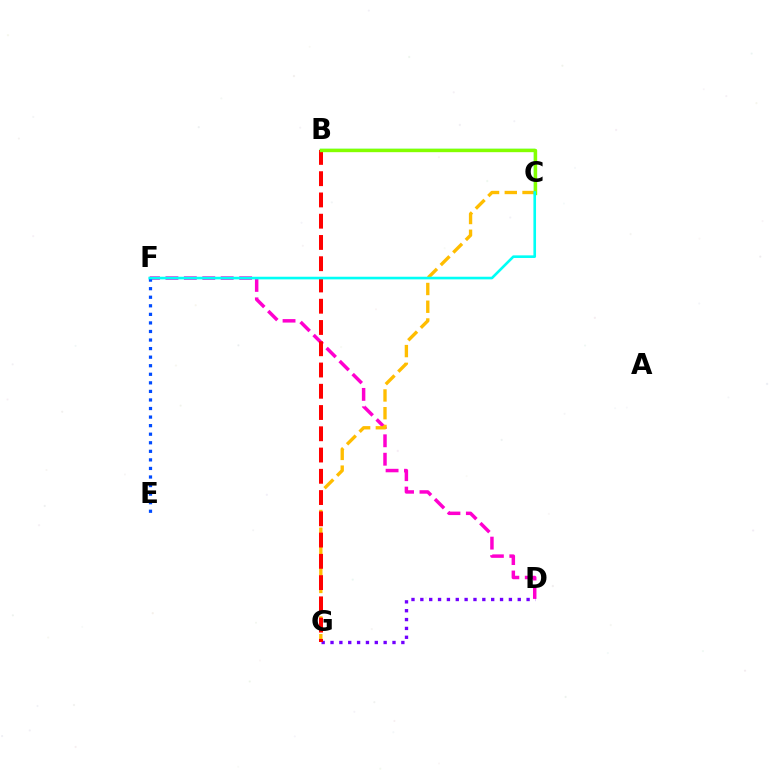{('B', 'C'): [{'color': '#00ff39', 'line_style': 'solid', 'thickness': 1.72}, {'color': '#84ff00', 'line_style': 'solid', 'thickness': 2.41}], ('D', 'F'): [{'color': '#ff00cf', 'line_style': 'dashed', 'thickness': 2.5}], ('C', 'G'): [{'color': '#ffbd00', 'line_style': 'dashed', 'thickness': 2.41}], ('D', 'G'): [{'color': '#7200ff', 'line_style': 'dotted', 'thickness': 2.41}], ('B', 'G'): [{'color': '#ff0000', 'line_style': 'dashed', 'thickness': 2.89}], ('E', 'F'): [{'color': '#004bff', 'line_style': 'dotted', 'thickness': 2.33}], ('C', 'F'): [{'color': '#00fff6', 'line_style': 'solid', 'thickness': 1.89}]}